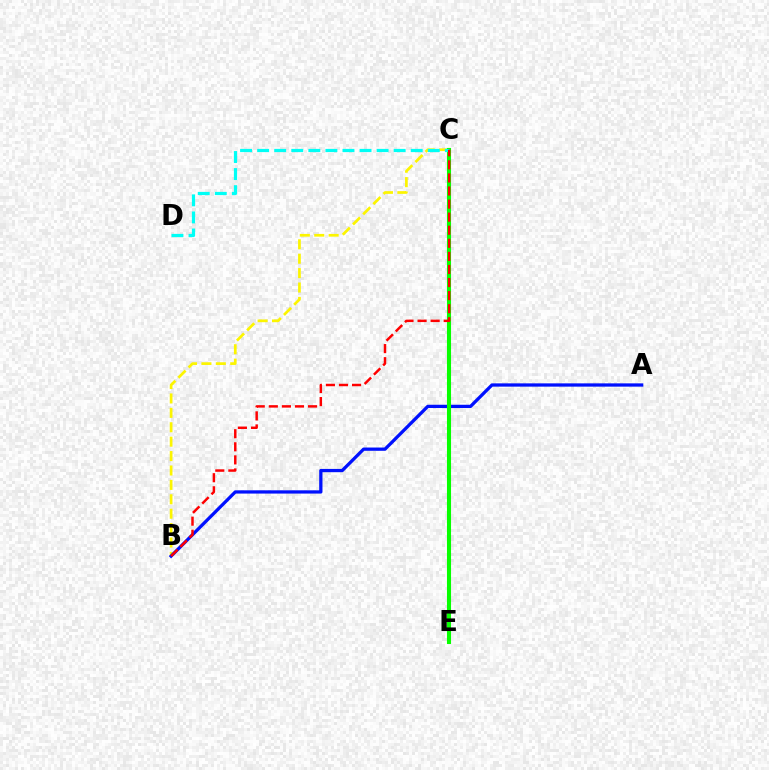{('B', 'C'): [{'color': '#fcf500', 'line_style': 'dashed', 'thickness': 1.96}, {'color': '#ff0000', 'line_style': 'dashed', 'thickness': 1.78}], ('C', 'E'): [{'color': '#ee00ff', 'line_style': 'dashed', 'thickness': 1.9}, {'color': '#08ff00', 'line_style': 'solid', 'thickness': 2.94}], ('A', 'B'): [{'color': '#0010ff', 'line_style': 'solid', 'thickness': 2.35}], ('C', 'D'): [{'color': '#00fff6', 'line_style': 'dashed', 'thickness': 2.32}]}